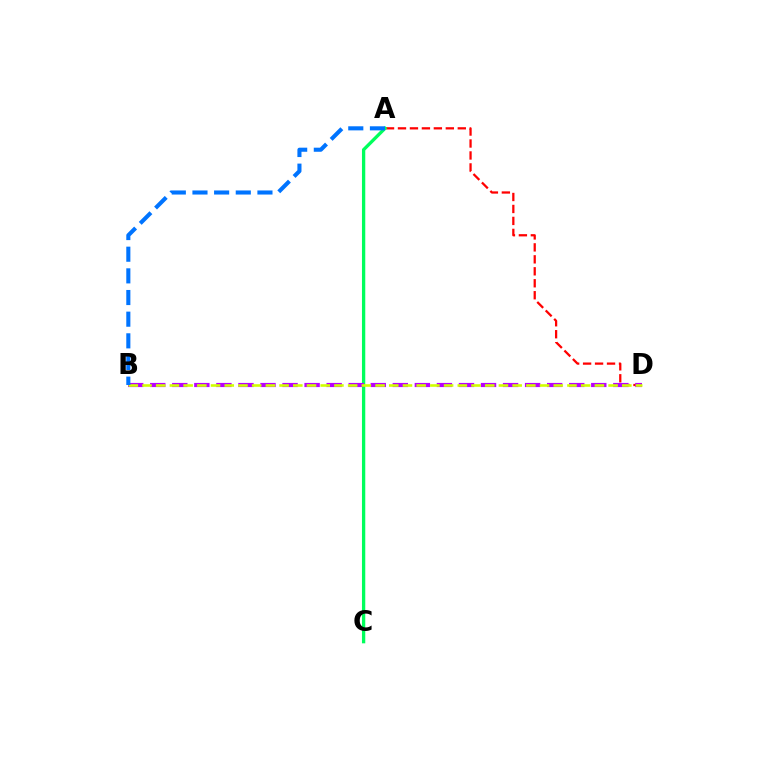{('A', 'D'): [{'color': '#ff0000', 'line_style': 'dashed', 'thickness': 1.63}], ('A', 'C'): [{'color': '#00ff5c', 'line_style': 'solid', 'thickness': 2.38}], ('B', 'D'): [{'color': '#b900ff', 'line_style': 'dashed', 'thickness': 3.0}, {'color': '#d1ff00', 'line_style': 'dashed', 'thickness': 1.86}], ('A', 'B'): [{'color': '#0074ff', 'line_style': 'dashed', 'thickness': 2.94}]}